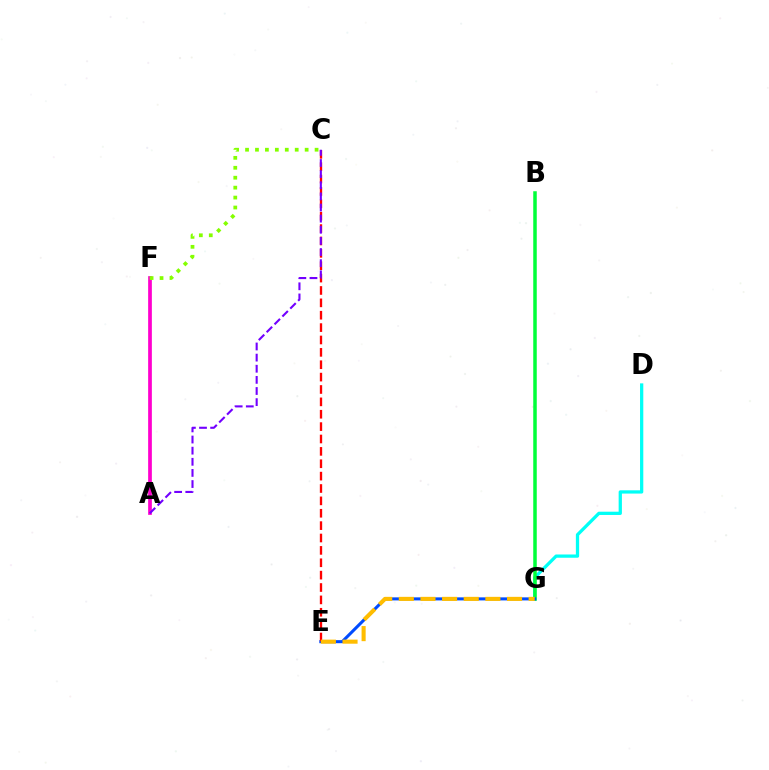{('D', 'G'): [{'color': '#00fff6', 'line_style': 'solid', 'thickness': 2.35}], ('A', 'F'): [{'color': '#ff00cf', 'line_style': 'solid', 'thickness': 2.68}], ('C', 'F'): [{'color': '#84ff00', 'line_style': 'dotted', 'thickness': 2.7}], ('B', 'G'): [{'color': '#00ff39', 'line_style': 'solid', 'thickness': 2.53}], ('E', 'G'): [{'color': '#004bff', 'line_style': 'solid', 'thickness': 2.2}, {'color': '#ffbd00', 'line_style': 'dashed', 'thickness': 2.94}], ('C', 'E'): [{'color': '#ff0000', 'line_style': 'dashed', 'thickness': 1.68}], ('A', 'C'): [{'color': '#7200ff', 'line_style': 'dashed', 'thickness': 1.51}]}